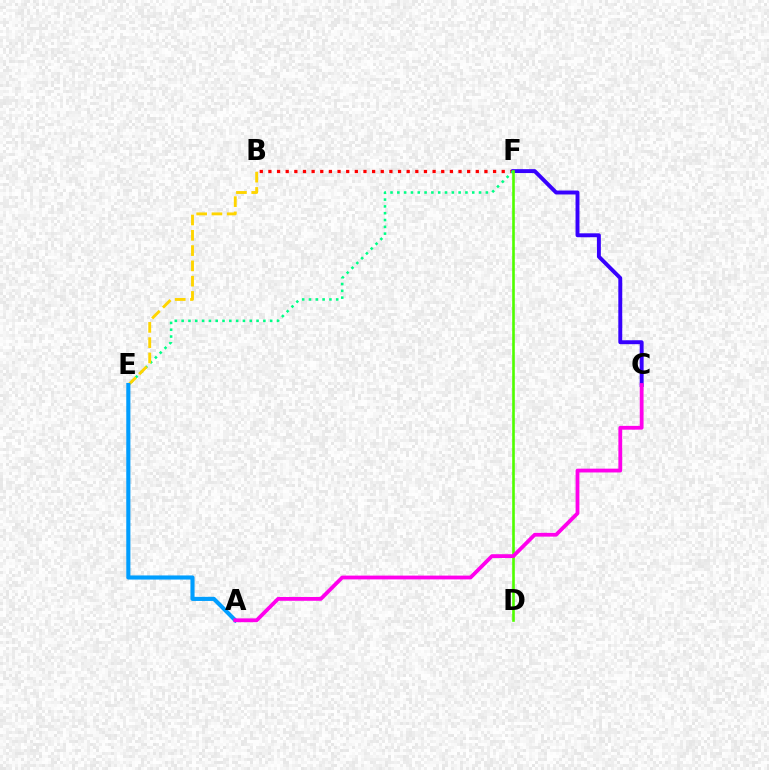{('B', 'F'): [{'color': '#ff0000', 'line_style': 'dotted', 'thickness': 2.35}], ('C', 'F'): [{'color': '#3700ff', 'line_style': 'solid', 'thickness': 2.82}], ('E', 'F'): [{'color': '#00ff86', 'line_style': 'dotted', 'thickness': 1.85}], ('B', 'E'): [{'color': '#ffd500', 'line_style': 'dashed', 'thickness': 2.08}], ('A', 'E'): [{'color': '#009eff', 'line_style': 'solid', 'thickness': 2.97}], ('D', 'F'): [{'color': '#4fff00', 'line_style': 'solid', 'thickness': 1.89}], ('A', 'C'): [{'color': '#ff00ed', 'line_style': 'solid', 'thickness': 2.74}]}